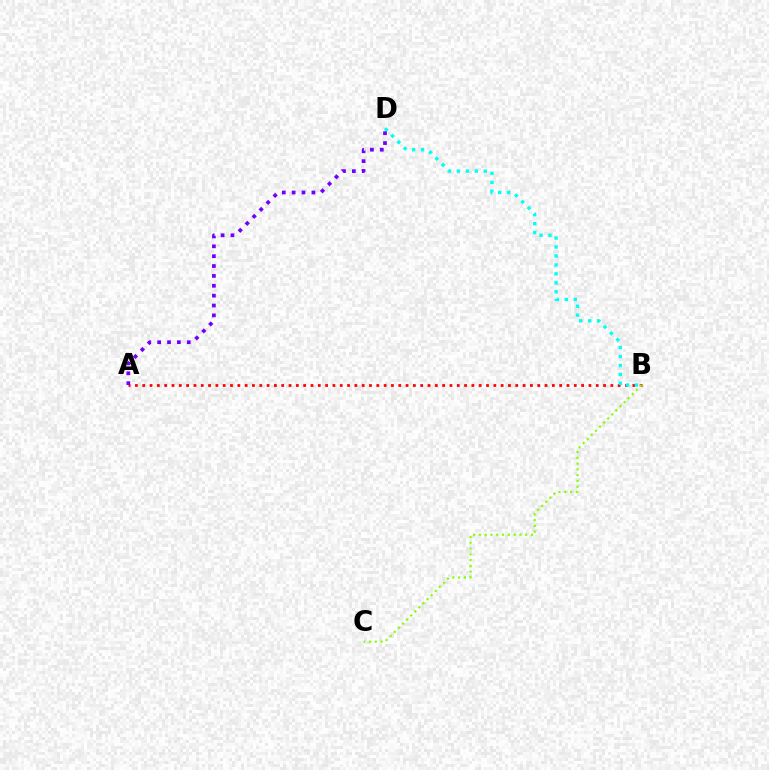{('A', 'B'): [{'color': '#ff0000', 'line_style': 'dotted', 'thickness': 1.99}], ('B', 'D'): [{'color': '#00fff6', 'line_style': 'dotted', 'thickness': 2.43}], ('B', 'C'): [{'color': '#84ff00', 'line_style': 'dotted', 'thickness': 1.57}], ('A', 'D'): [{'color': '#7200ff', 'line_style': 'dotted', 'thickness': 2.68}]}